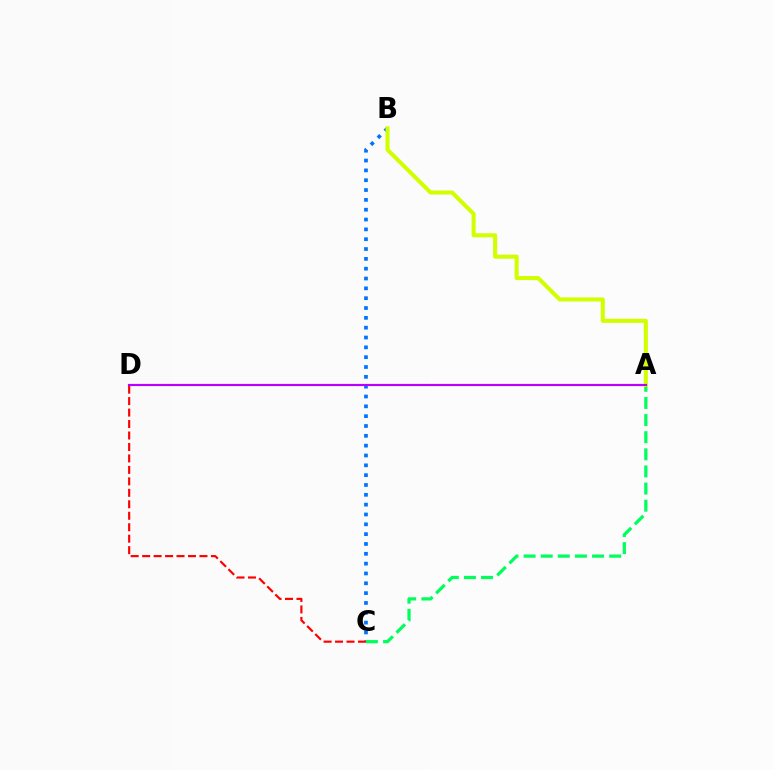{('B', 'C'): [{'color': '#0074ff', 'line_style': 'dotted', 'thickness': 2.67}], ('C', 'D'): [{'color': '#ff0000', 'line_style': 'dashed', 'thickness': 1.56}], ('A', 'C'): [{'color': '#00ff5c', 'line_style': 'dashed', 'thickness': 2.33}], ('A', 'B'): [{'color': '#d1ff00', 'line_style': 'solid', 'thickness': 2.93}], ('A', 'D'): [{'color': '#b900ff', 'line_style': 'solid', 'thickness': 1.57}]}